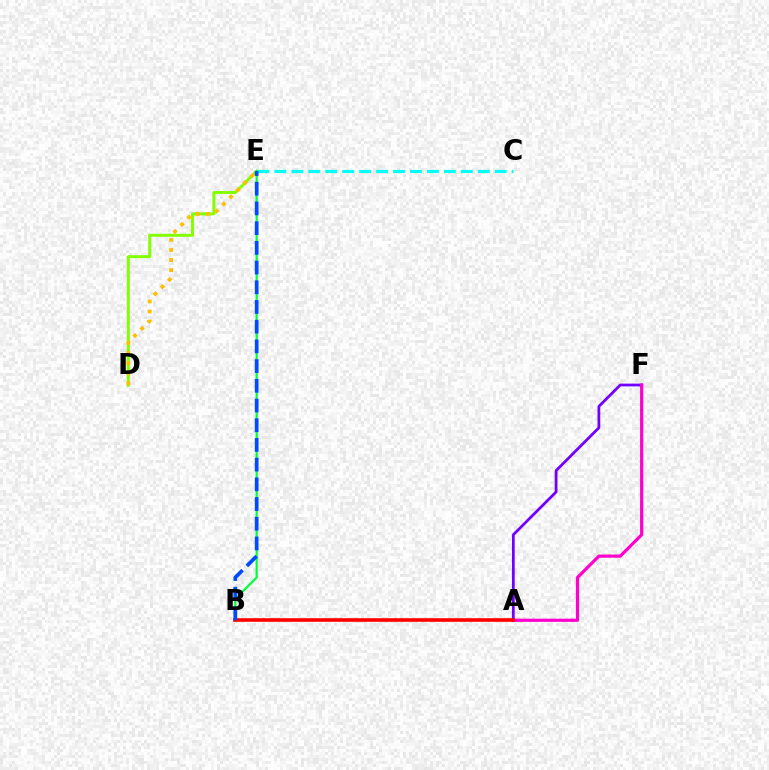{('D', 'E'): [{'color': '#84ff00', 'line_style': 'solid', 'thickness': 2.16}, {'color': '#ffbd00', 'line_style': 'dotted', 'thickness': 2.73}], ('A', 'F'): [{'color': '#7200ff', 'line_style': 'solid', 'thickness': 1.99}, {'color': '#ff00cf', 'line_style': 'solid', 'thickness': 2.29}], ('B', 'E'): [{'color': '#00ff39', 'line_style': 'solid', 'thickness': 1.6}, {'color': '#004bff', 'line_style': 'dashed', 'thickness': 2.68}], ('A', 'B'): [{'color': '#ff0000', 'line_style': 'solid', 'thickness': 2.59}], ('C', 'E'): [{'color': '#00fff6', 'line_style': 'dashed', 'thickness': 2.3}]}